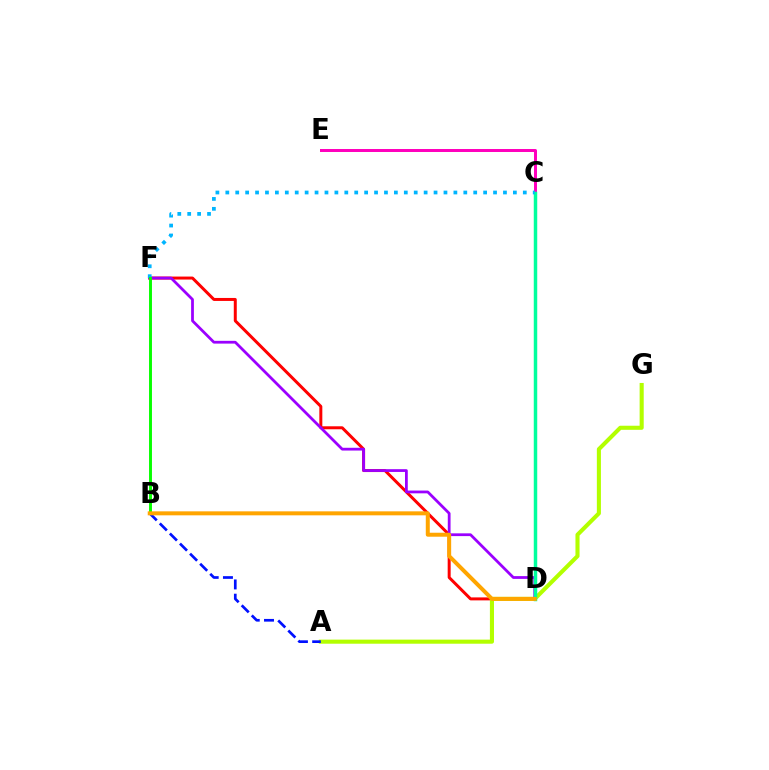{('D', 'F'): [{'color': '#ff0000', 'line_style': 'solid', 'thickness': 2.15}, {'color': '#9b00ff', 'line_style': 'solid', 'thickness': 1.99}], ('C', 'E'): [{'color': '#ff00bd', 'line_style': 'solid', 'thickness': 2.15}], ('A', 'G'): [{'color': '#b3ff00', 'line_style': 'solid', 'thickness': 2.94}], ('A', 'B'): [{'color': '#0010ff', 'line_style': 'dashed', 'thickness': 1.94}], ('C', 'D'): [{'color': '#00ff9d', 'line_style': 'solid', 'thickness': 2.5}], ('C', 'F'): [{'color': '#00b5ff', 'line_style': 'dotted', 'thickness': 2.69}], ('B', 'F'): [{'color': '#08ff00', 'line_style': 'solid', 'thickness': 2.11}], ('B', 'D'): [{'color': '#ffa500', 'line_style': 'solid', 'thickness': 2.87}]}